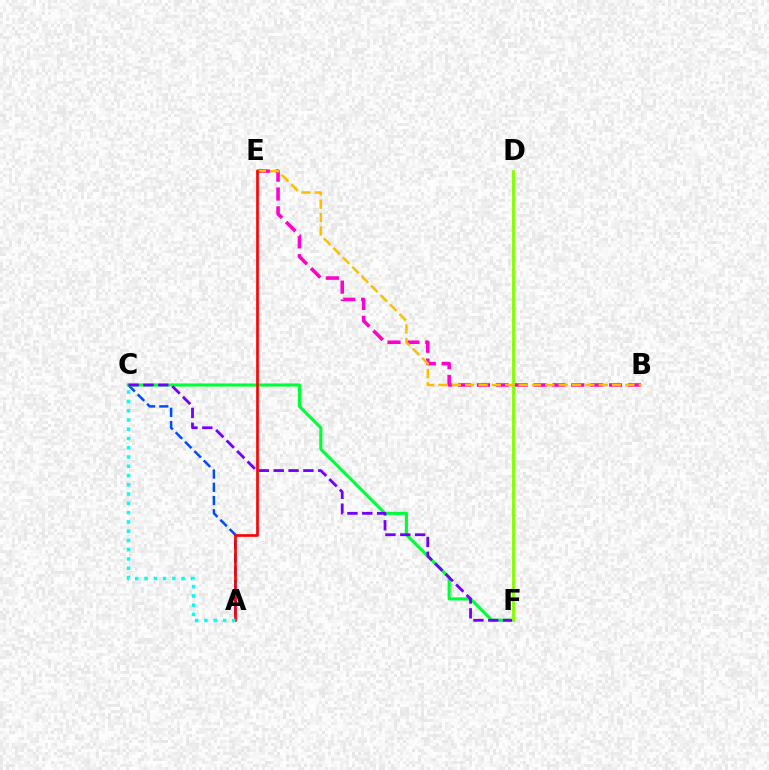{('A', 'C'): [{'color': '#004bff', 'line_style': 'dashed', 'thickness': 1.8}, {'color': '#00fff6', 'line_style': 'dotted', 'thickness': 2.52}], ('C', 'F'): [{'color': '#00ff39', 'line_style': 'solid', 'thickness': 2.26}, {'color': '#7200ff', 'line_style': 'dashed', 'thickness': 2.02}], ('B', 'E'): [{'color': '#ff00cf', 'line_style': 'dashed', 'thickness': 2.56}, {'color': '#ffbd00', 'line_style': 'dashed', 'thickness': 1.81}], ('D', 'F'): [{'color': '#84ff00', 'line_style': 'solid', 'thickness': 2.05}], ('A', 'E'): [{'color': '#ff0000', 'line_style': 'solid', 'thickness': 1.91}]}